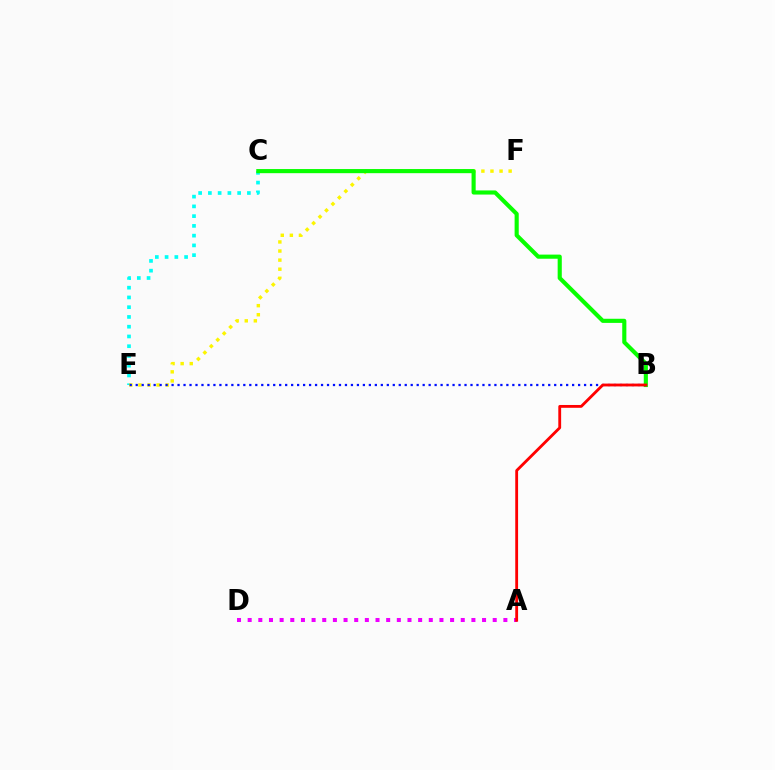{('C', 'E'): [{'color': '#00fff6', 'line_style': 'dotted', 'thickness': 2.65}], ('E', 'F'): [{'color': '#fcf500', 'line_style': 'dotted', 'thickness': 2.47}], ('B', 'E'): [{'color': '#0010ff', 'line_style': 'dotted', 'thickness': 1.62}], ('B', 'C'): [{'color': '#08ff00', 'line_style': 'solid', 'thickness': 2.97}], ('A', 'D'): [{'color': '#ee00ff', 'line_style': 'dotted', 'thickness': 2.89}], ('A', 'B'): [{'color': '#ff0000', 'line_style': 'solid', 'thickness': 2.04}]}